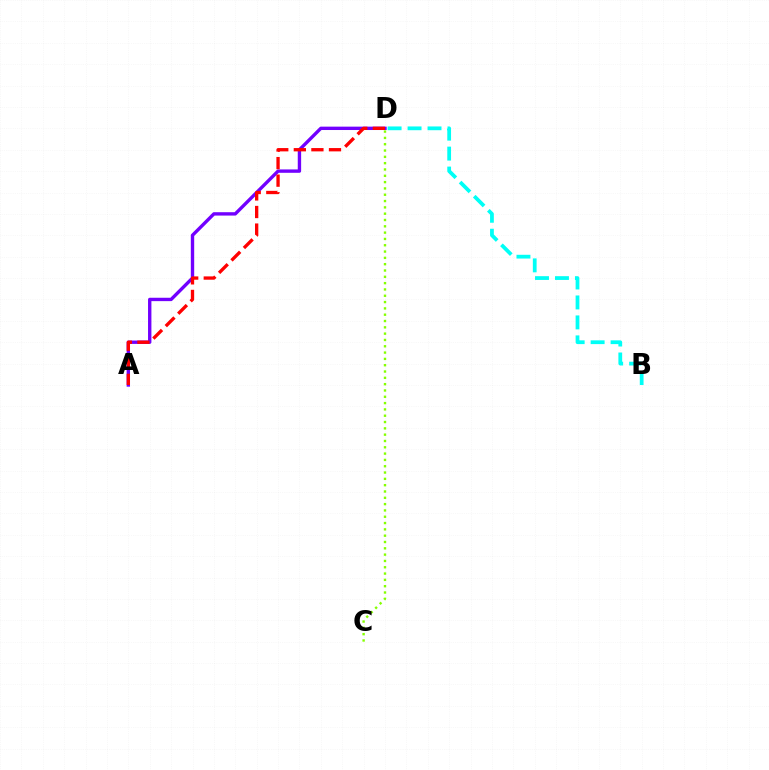{('A', 'D'): [{'color': '#7200ff', 'line_style': 'solid', 'thickness': 2.43}, {'color': '#ff0000', 'line_style': 'dashed', 'thickness': 2.39}], ('C', 'D'): [{'color': '#84ff00', 'line_style': 'dotted', 'thickness': 1.72}], ('B', 'D'): [{'color': '#00fff6', 'line_style': 'dashed', 'thickness': 2.71}]}